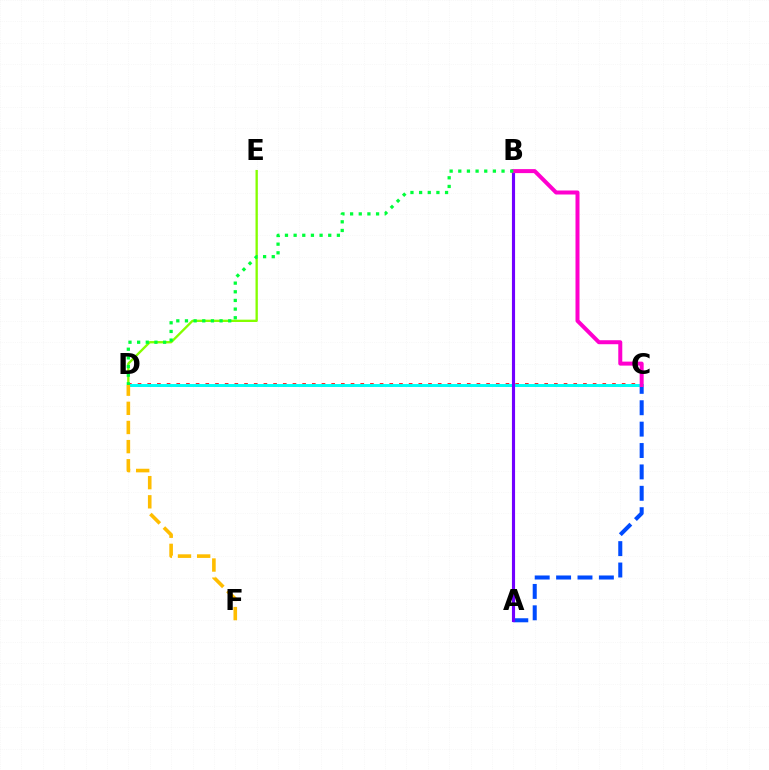{('C', 'D'): [{'color': '#ff0000', 'line_style': 'dotted', 'thickness': 2.63}, {'color': '#00fff6', 'line_style': 'solid', 'thickness': 2.14}], ('A', 'C'): [{'color': '#004bff', 'line_style': 'dashed', 'thickness': 2.91}], ('A', 'B'): [{'color': '#7200ff', 'line_style': 'solid', 'thickness': 2.25}], ('B', 'C'): [{'color': '#ff00cf', 'line_style': 'solid', 'thickness': 2.88}], ('D', 'E'): [{'color': '#84ff00', 'line_style': 'solid', 'thickness': 1.68}], ('D', 'F'): [{'color': '#ffbd00', 'line_style': 'dashed', 'thickness': 2.6}], ('B', 'D'): [{'color': '#00ff39', 'line_style': 'dotted', 'thickness': 2.35}]}